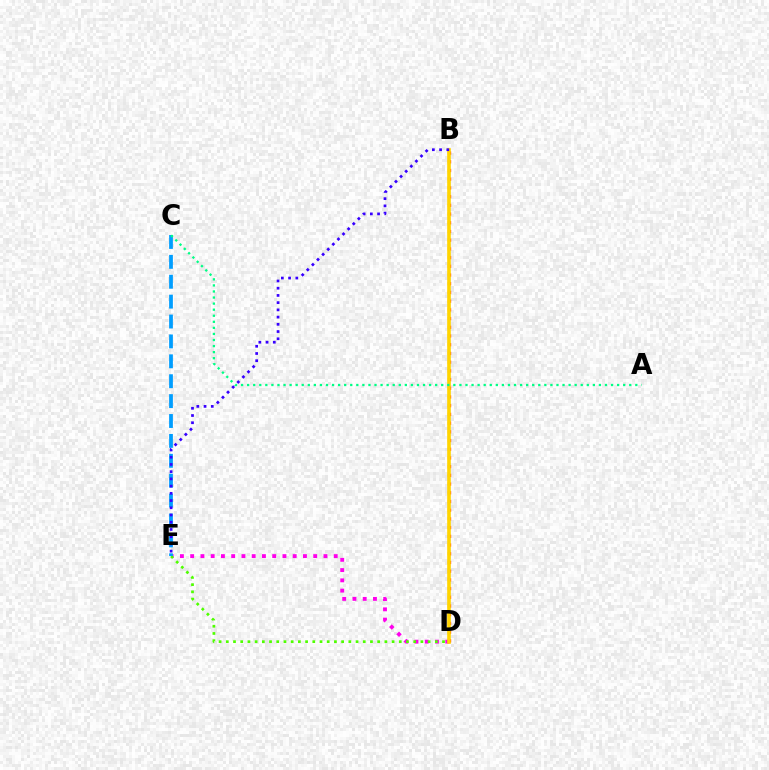{('D', 'E'): [{'color': '#ff00ed', 'line_style': 'dotted', 'thickness': 2.79}, {'color': '#4fff00', 'line_style': 'dotted', 'thickness': 1.96}], ('B', 'D'): [{'color': '#ff0000', 'line_style': 'dotted', 'thickness': 2.37}, {'color': '#ffd500', 'line_style': 'solid', 'thickness': 2.61}], ('C', 'E'): [{'color': '#009eff', 'line_style': 'dashed', 'thickness': 2.7}], ('A', 'C'): [{'color': '#00ff86', 'line_style': 'dotted', 'thickness': 1.65}], ('B', 'E'): [{'color': '#3700ff', 'line_style': 'dotted', 'thickness': 1.96}]}